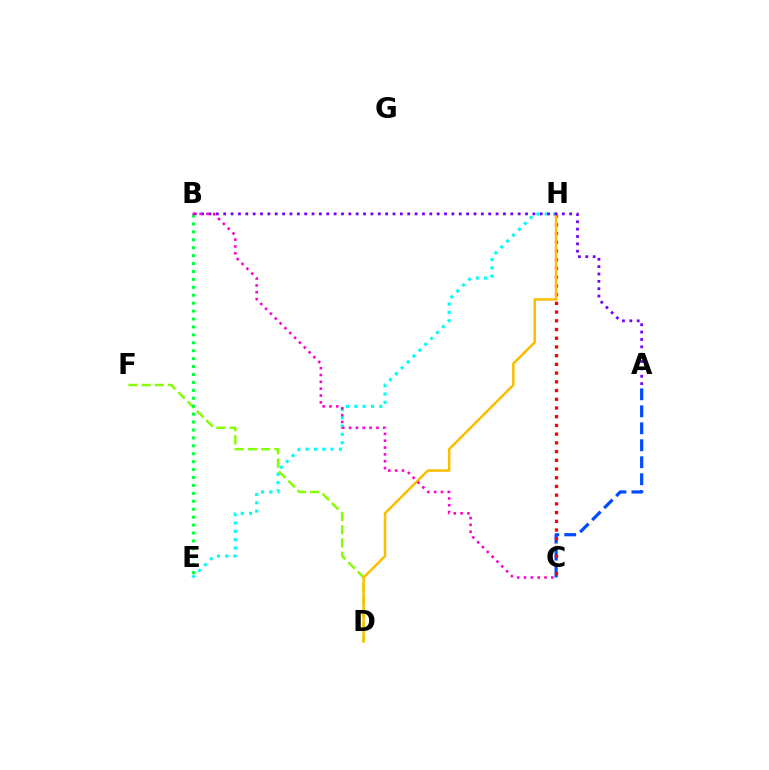{('E', 'H'): [{'color': '#00fff6', 'line_style': 'dotted', 'thickness': 2.26}], ('A', 'C'): [{'color': '#004bff', 'line_style': 'dashed', 'thickness': 2.31}], ('C', 'H'): [{'color': '#ff0000', 'line_style': 'dotted', 'thickness': 2.37}], ('D', 'F'): [{'color': '#84ff00', 'line_style': 'dashed', 'thickness': 1.79}], ('D', 'H'): [{'color': '#ffbd00', 'line_style': 'solid', 'thickness': 1.81}], ('A', 'B'): [{'color': '#7200ff', 'line_style': 'dotted', 'thickness': 2.0}], ('B', 'E'): [{'color': '#00ff39', 'line_style': 'dotted', 'thickness': 2.15}], ('B', 'C'): [{'color': '#ff00cf', 'line_style': 'dotted', 'thickness': 1.86}]}